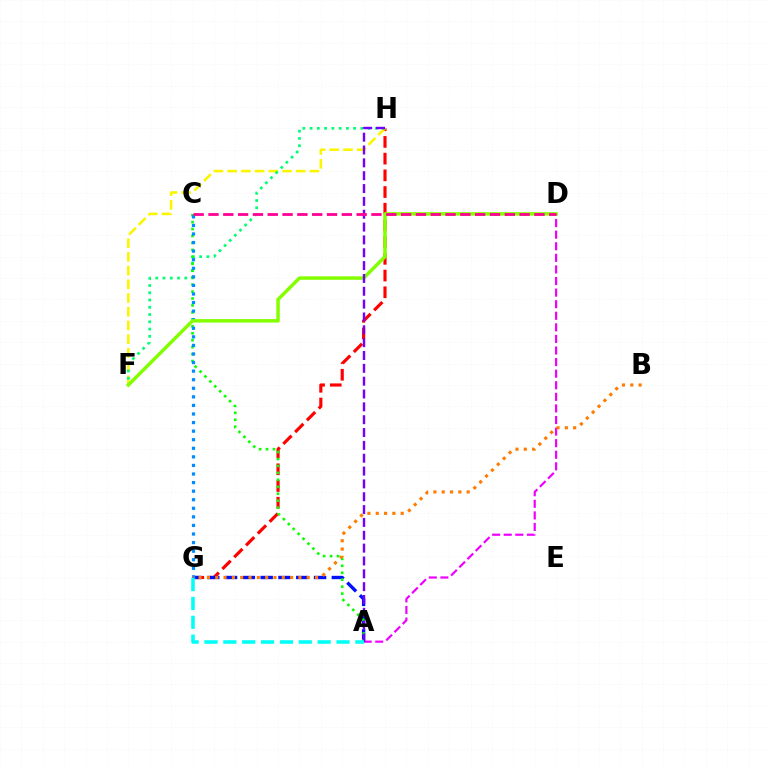{('G', 'H'): [{'color': '#ff0000', 'line_style': 'dashed', 'thickness': 2.27}], ('A', 'G'): [{'color': '#0010ff', 'line_style': 'dashed', 'thickness': 2.42}, {'color': '#00fff6', 'line_style': 'dashed', 'thickness': 2.56}], ('F', 'H'): [{'color': '#fcf500', 'line_style': 'dashed', 'thickness': 1.86}, {'color': '#00ff74', 'line_style': 'dotted', 'thickness': 1.97}], ('A', 'C'): [{'color': '#08ff00', 'line_style': 'dotted', 'thickness': 1.89}], ('C', 'G'): [{'color': '#008cff', 'line_style': 'dotted', 'thickness': 2.33}], ('A', 'D'): [{'color': '#ee00ff', 'line_style': 'dashed', 'thickness': 1.57}], ('D', 'F'): [{'color': '#84ff00', 'line_style': 'solid', 'thickness': 2.51}], ('B', 'G'): [{'color': '#ff7c00', 'line_style': 'dotted', 'thickness': 2.26}], ('A', 'H'): [{'color': '#7200ff', 'line_style': 'dashed', 'thickness': 1.74}], ('C', 'D'): [{'color': '#ff0094', 'line_style': 'dashed', 'thickness': 2.01}]}